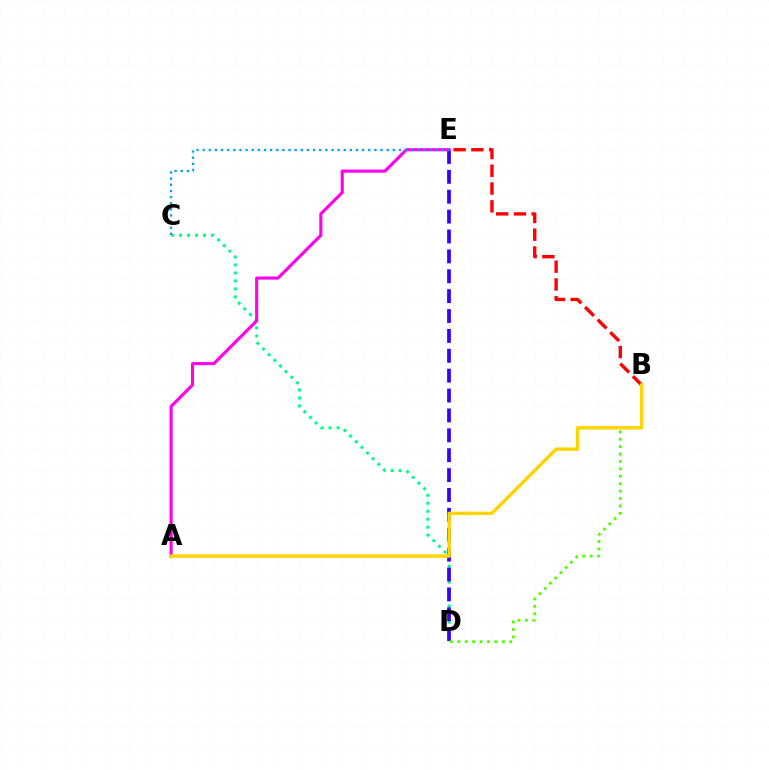{('C', 'D'): [{'color': '#00ff86', 'line_style': 'dotted', 'thickness': 2.17}], ('D', 'E'): [{'color': '#3700ff', 'line_style': 'dashed', 'thickness': 2.7}], ('B', 'D'): [{'color': '#4fff00', 'line_style': 'dotted', 'thickness': 2.02}], ('B', 'E'): [{'color': '#ff0000', 'line_style': 'dashed', 'thickness': 2.42}], ('A', 'E'): [{'color': '#ff00ed', 'line_style': 'solid', 'thickness': 2.24}], ('C', 'E'): [{'color': '#009eff', 'line_style': 'dotted', 'thickness': 1.67}], ('A', 'B'): [{'color': '#ffd500', 'line_style': 'solid', 'thickness': 2.47}]}